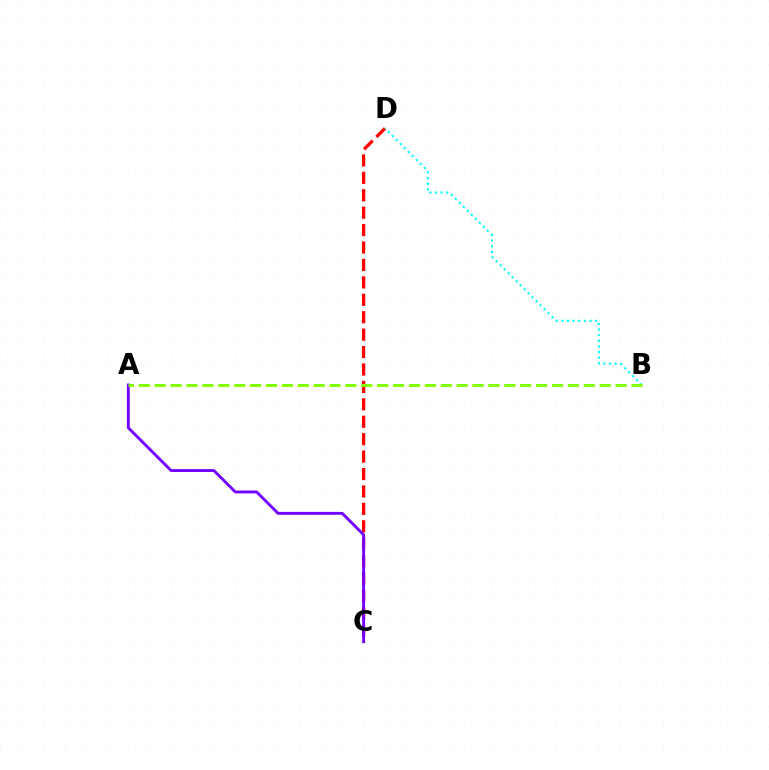{('C', 'D'): [{'color': '#ff0000', 'line_style': 'dashed', 'thickness': 2.37}], ('A', 'C'): [{'color': '#7200ff', 'line_style': 'solid', 'thickness': 2.07}], ('B', 'D'): [{'color': '#00fff6', 'line_style': 'dotted', 'thickness': 1.53}], ('A', 'B'): [{'color': '#84ff00', 'line_style': 'dashed', 'thickness': 2.16}]}